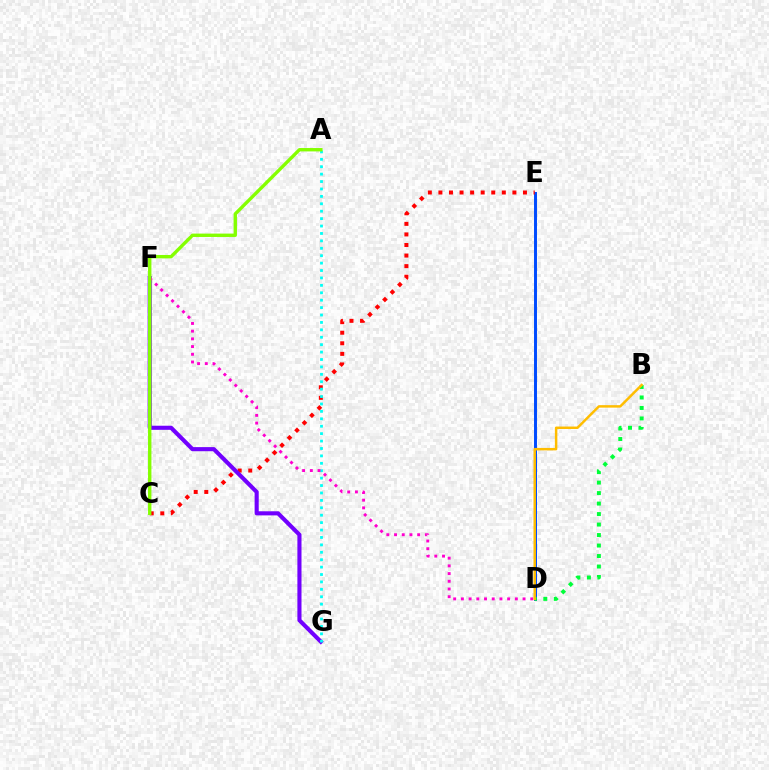{('D', 'E'): [{'color': '#004bff', 'line_style': 'solid', 'thickness': 2.13}], ('C', 'E'): [{'color': '#ff0000', 'line_style': 'dotted', 'thickness': 2.87}], ('F', 'G'): [{'color': '#7200ff', 'line_style': 'solid', 'thickness': 2.96}], ('A', 'G'): [{'color': '#00fff6', 'line_style': 'dotted', 'thickness': 2.01}], ('D', 'F'): [{'color': '#ff00cf', 'line_style': 'dotted', 'thickness': 2.09}], ('A', 'C'): [{'color': '#84ff00', 'line_style': 'solid', 'thickness': 2.43}], ('B', 'D'): [{'color': '#00ff39', 'line_style': 'dotted', 'thickness': 2.85}, {'color': '#ffbd00', 'line_style': 'solid', 'thickness': 1.78}]}